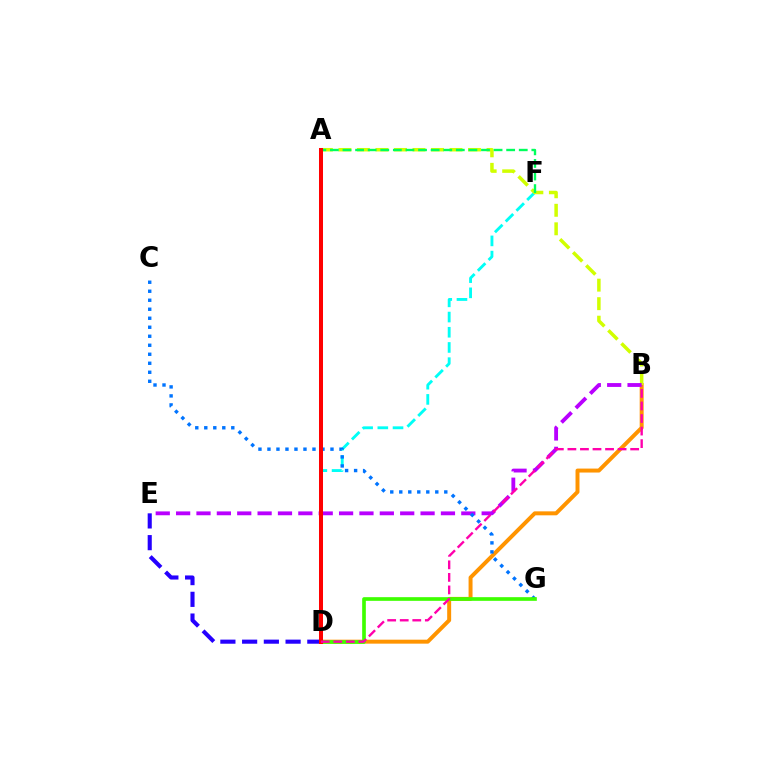{('B', 'D'): [{'color': '#ff9400', 'line_style': 'solid', 'thickness': 2.85}, {'color': '#ff00ac', 'line_style': 'dashed', 'thickness': 1.71}], ('D', 'F'): [{'color': '#00fff6', 'line_style': 'dashed', 'thickness': 2.07}], ('A', 'B'): [{'color': '#d1ff00', 'line_style': 'dashed', 'thickness': 2.52}], ('B', 'E'): [{'color': '#b900ff', 'line_style': 'dashed', 'thickness': 2.77}], ('C', 'G'): [{'color': '#0074ff', 'line_style': 'dotted', 'thickness': 2.45}], ('A', 'F'): [{'color': '#00ff5c', 'line_style': 'dashed', 'thickness': 1.71}], ('D', 'G'): [{'color': '#3dff00', 'line_style': 'solid', 'thickness': 2.64}], ('D', 'E'): [{'color': '#2500ff', 'line_style': 'dashed', 'thickness': 2.95}], ('A', 'D'): [{'color': '#ff0000', 'line_style': 'solid', 'thickness': 2.89}]}